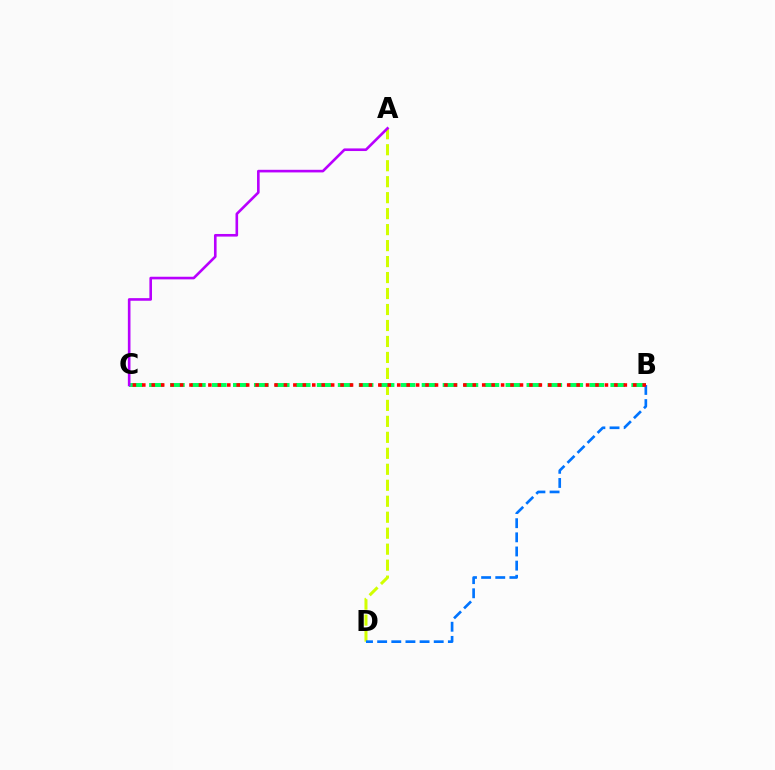{('A', 'D'): [{'color': '#d1ff00', 'line_style': 'dashed', 'thickness': 2.17}], ('B', 'C'): [{'color': '#00ff5c', 'line_style': 'dashed', 'thickness': 2.85}, {'color': '#ff0000', 'line_style': 'dotted', 'thickness': 2.57}], ('B', 'D'): [{'color': '#0074ff', 'line_style': 'dashed', 'thickness': 1.92}], ('A', 'C'): [{'color': '#b900ff', 'line_style': 'solid', 'thickness': 1.88}]}